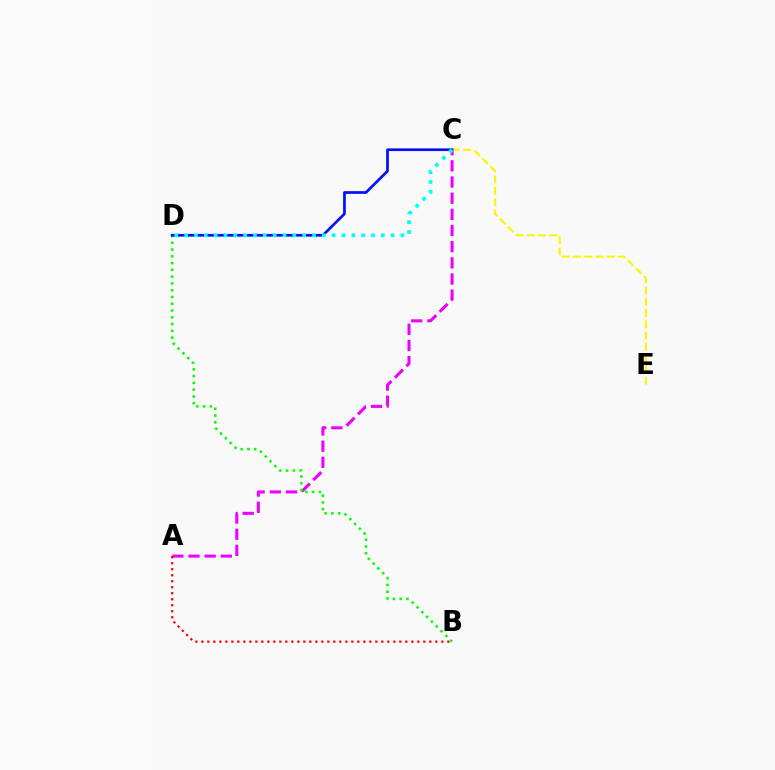{('A', 'C'): [{'color': '#ee00ff', 'line_style': 'dashed', 'thickness': 2.2}], ('C', 'E'): [{'color': '#fcf500', 'line_style': 'dashed', 'thickness': 1.53}], ('B', 'D'): [{'color': '#08ff00', 'line_style': 'dotted', 'thickness': 1.84}], ('C', 'D'): [{'color': '#0010ff', 'line_style': 'solid', 'thickness': 1.95}, {'color': '#00fff6', 'line_style': 'dotted', 'thickness': 2.67}], ('A', 'B'): [{'color': '#ff0000', 'line_style': 'dotted', 'thickness': 1.63}]}